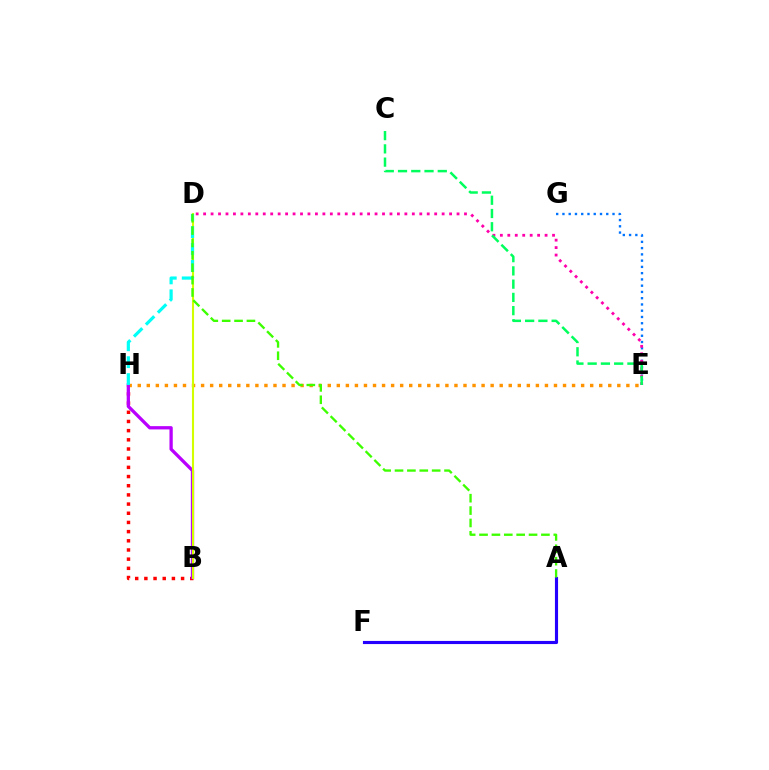{('B', 'H'): [{'color': '#ff0000', 'line_style': 'dotted', 'thickness': 2.49}, {'color': '#b900ff', 'line_style': 'solid', 'thickness': 2.37}], ('A', 'F'): [{'color': '#2500ff', 'line_style': 'solid', 'thickness': 2.26}], ('E', 'G'): [{'color': '#0074ff', 'line_style': 'dotted', 'thickness': 1.7}], ('E', 'H'): [{'color': '#ff9400', 'line_style': 'dotted', 'thickness': 2.46}], ('B', 'D'): [{'color': '#d1ff00', 'line_style': 'solid', 'thickness': 1.51}], ('D', 'H'): [{'color': '#00fff6', 'line_style': 'dashed', 'thickness': 2.3}], ('A', 'D'): [{'color': '#3dff00', 'line_style': 'dashed', 'thickness': 1.68}], ('D', 'E'): [{'color': '#ff00ac', 'line_style': 'dotted', 'thickness': 2.03}], ('C', 'E'): [{'color': '#00ff5c', 'line_style': 'dashed', 'thickness': 1.8}]}